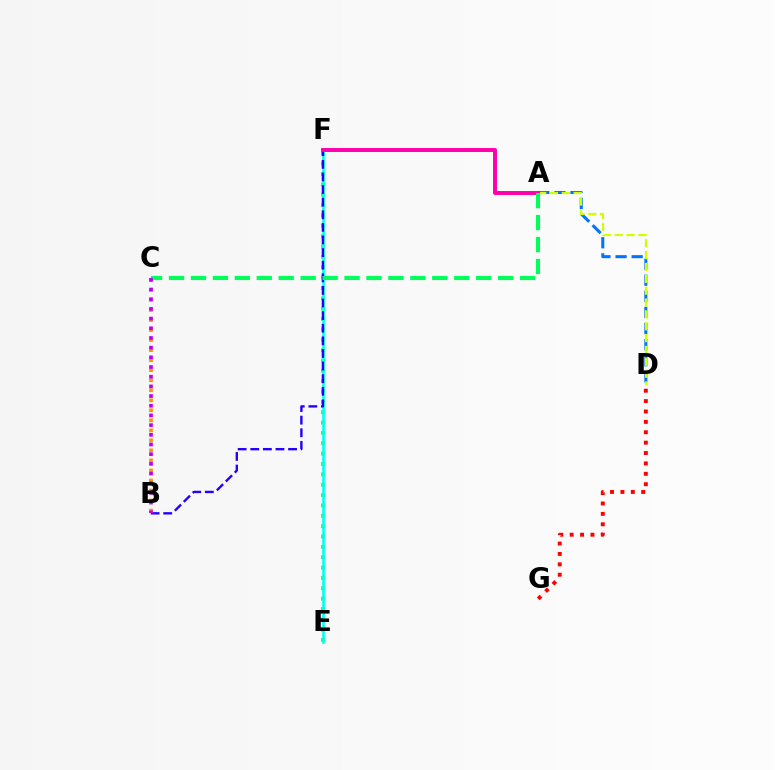{('E', 'F'): [{'color': '#3dff00', 'line_style': 'dotted', 'thickness': 2.81}, {'color': '#00fff6', 'line_style': 'solid', 'thickness': 1.87}], ('A', 'D'): [{'color': '#0074ff', 'line_style': 'dashed', 'thickness': 2.19}, {'color': '#d1ff00', 'line_style': 'dashed', 'thickness': 1.61}], ('B', 'F'): [{'color': '#2500ff', 'line_style': 'dashed', 'thickness': 1.71}], ('A', 'F'): [{'color': '#ff00ac', 'line_style': 'solid', 'thickness': 2.83}], ('B', 'C'): [{'color': '#ff9400', 'line_style': 'dotted', 'thickness': 2.73}, {'color': '#b900ff', 'line_style': 'dotted', 'thickness': 2.63}], ('D', 'G'): [{'color': '#ff0000', 'line_style': 'dotted', 'thickness': 2.82}], ('A', 'C'): [{'color': '#00ff5c', 'line_style': 'dashed', 'thickness': 2.98}]}